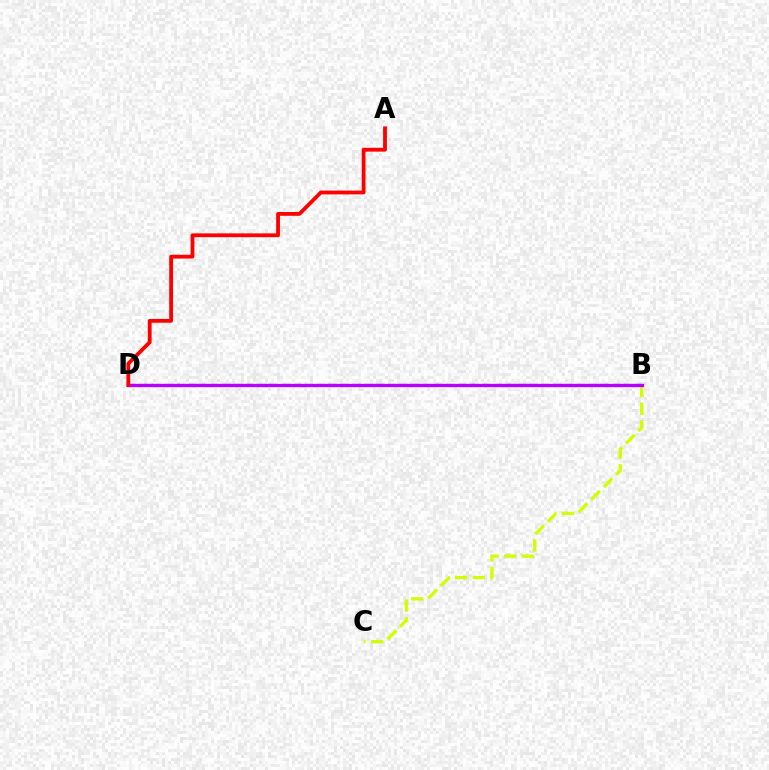{('B', 'D'): [{'color': '#0074ff', 'line_style': 'dashed', 'thickness': 1.6}, {'color': '#00ff5c', 'line_style': 'dotted', 'thickness': 1.83}, {'color': '#b900ff', 'line_style': 'solid', 'thickness': 2.38}], ('B', 'C'): [{'color': '#d1ff00', 'line_style': 'dashed', 'thickness': 2.39}], ('A', 'D'): [{'color': '#ff0000', 'line_style': 'solid', 'thickness': 2.74}]}